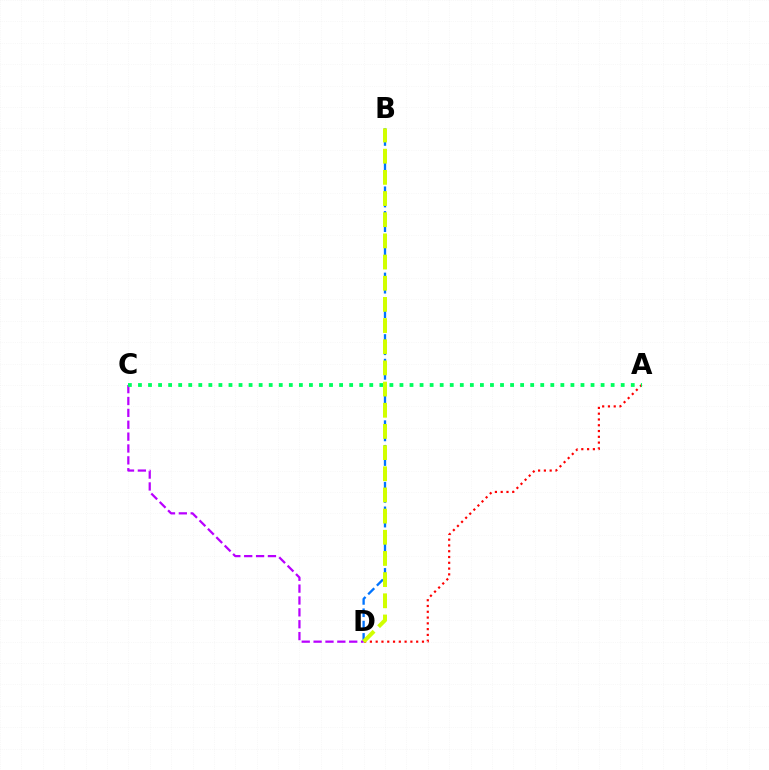{('B', 'D'): [{'color': '#0074ff', 'line_style': 'dashed', 'thickness': 1.67}, {'color': '#d1ff00', 'line_style': 'dashed', 'thickness': 2.88}], ('C', 'D'): [{'color': '#b900ff', 'line_style': 'dashed', 'thickness': 1.61}], ('A', 'D'): [{'color': '#ff0000', 'line_style': 'dotted', 'thickness': 1.57}], ('A', 'C'): [{'color': '#00ff5c', 'line_style': 'dotted', 'thickness': 2.73}]}